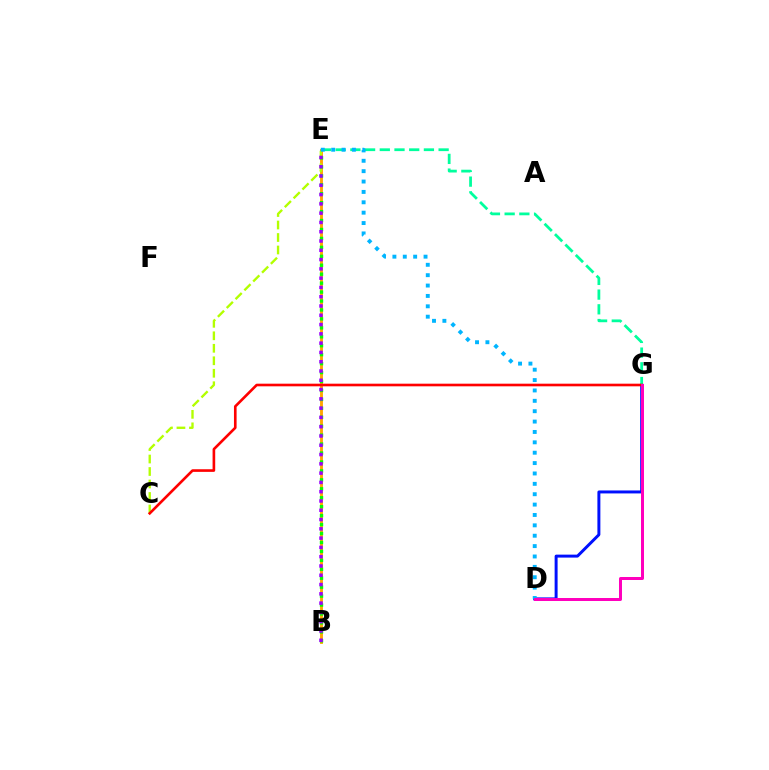{('B', 'E'): [{'color': '#ffa500', 'line_style': 'solid', 'thickness': 2.06}, {'color': '#08ff00', 'line_style': 'dotted', 'thickness': 2.43}, {'color': '#9b00ff', 'line_style': 'dotted', 'thickness': 2.52}], ('C', 'E'): [{'color': '#b3ff00', 'line_style': 'dashed', 'thickness': 1.7}], ('D', 'G'): [{'color': '#0010ff', 'line_style': 'solid', 'thickness': 2.14}, {'color': '#ff00bd', 'line_style': 'solid', 'thickness': 2.16}], ('E', 'G'): [{'color': '#00ff9d', 'line_style': 'dashed', 'thickness': 2.0}], ('D', 'E'): [{'color': '#00b5ff', 'line_style': 'dotted', 'thickness': 2.82}], ('C', 'G'): [{'color': '#ff0000', 'line_style': 'solid', 'thickness': 1.9}]}